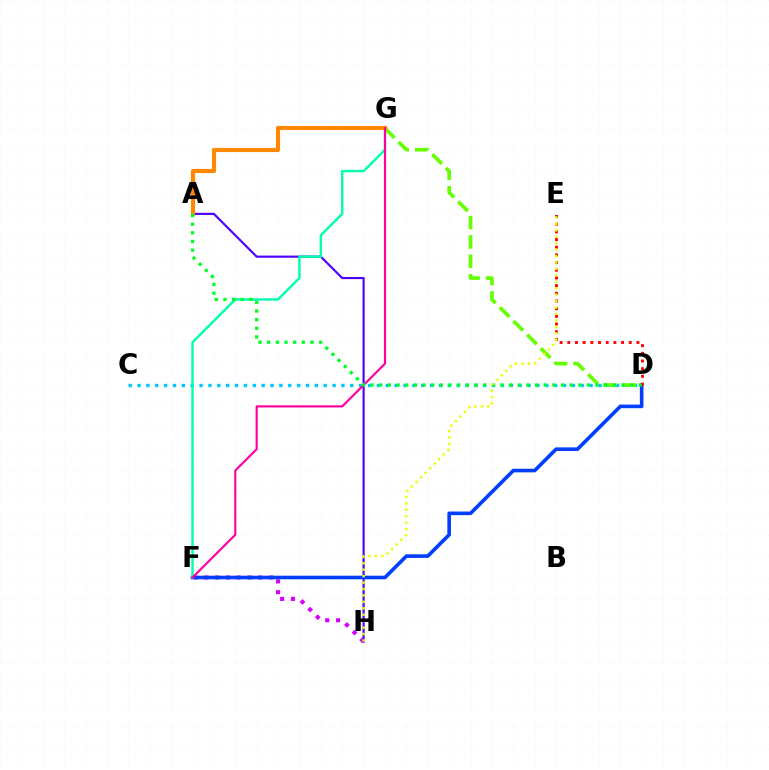{('F', 'H'): [{'color': '#d600ff', 'line_style': 'dotted', 'thickness': 2.93}], ('C', 'D'): [{'color': '#00c7ff', 'line_style': 'dotted', 'thickness': 2.41}], ('A', 'H'): [{'color': '#4f00ff', 'line_style': 'solid', 'thickness': 1.55}], ('D', 'F'): [{'color': '#003fff', 'line_style': 'solid', 'thickness': 2.6}], ('F', 'G'): [{'color': '#00ffaf', 'line_style': 'solid', 'thickness': 1.74}, {'color': '#ff00a0', 'line_style': 'solid', 'thickness': 1.55}], ('D', 'G'): [{'color': '#66ff00', 'line_style': 'dashed', 'thickness': 2.63}], ('D', 'E'): [{'color': '#ff0000', 'line_style': 'dotted', 'thickness': 2.09}], ('A', 'G'): [{'color': '#ff8800', 'line_style': 'solid', 'thickness': 2.99}], ('A', 'D'): [{'color': '#00ff27', 'line_style': 'dotted', 'thickness': 2.35}], ('E', 'H'): [{'color': '#eeff00', 'line_style': 'dotted', 'thickness': 1.75}]}